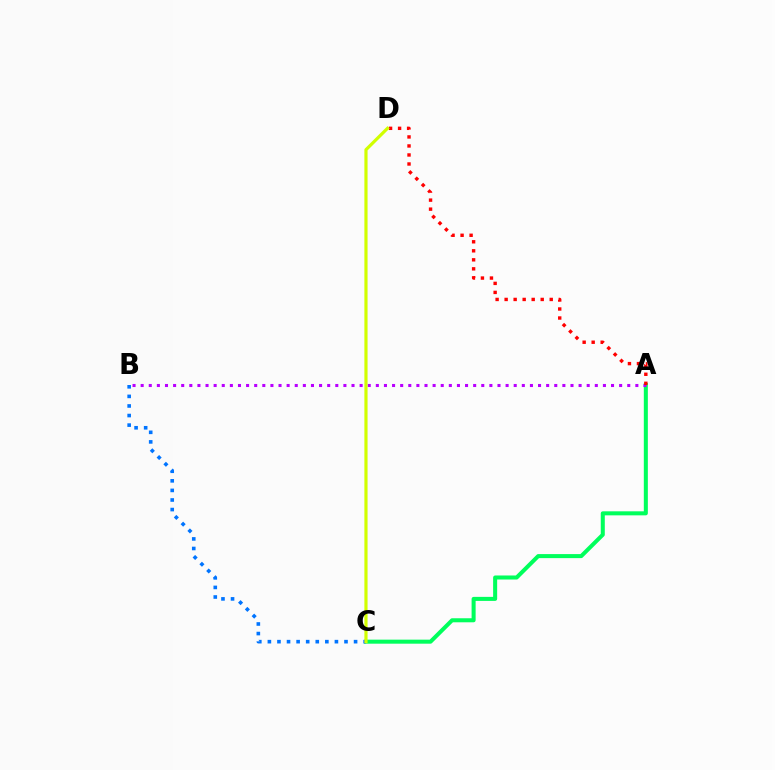{('A', 'C'): [{'color': '#00ff5c', 'line_style': 'solid', 'thickness': 2.9}], ('A', 'B'): [{'color': '#b900ff', 'line_style': 'dotted', 'thickness': 2.2}], ('A', 'D'): [{'color': '#ff0000', 'line_style': 'dotted', 'thickness': 2.45}], ('B', 'C'): [{'color': '#0074ff', 'line_style': 'dotted', 'thickness': 2.6}], ('C', 'D'): [{'color': '#d1ff00', 'line_style': 'solid', 'thickness': 2.29}]}